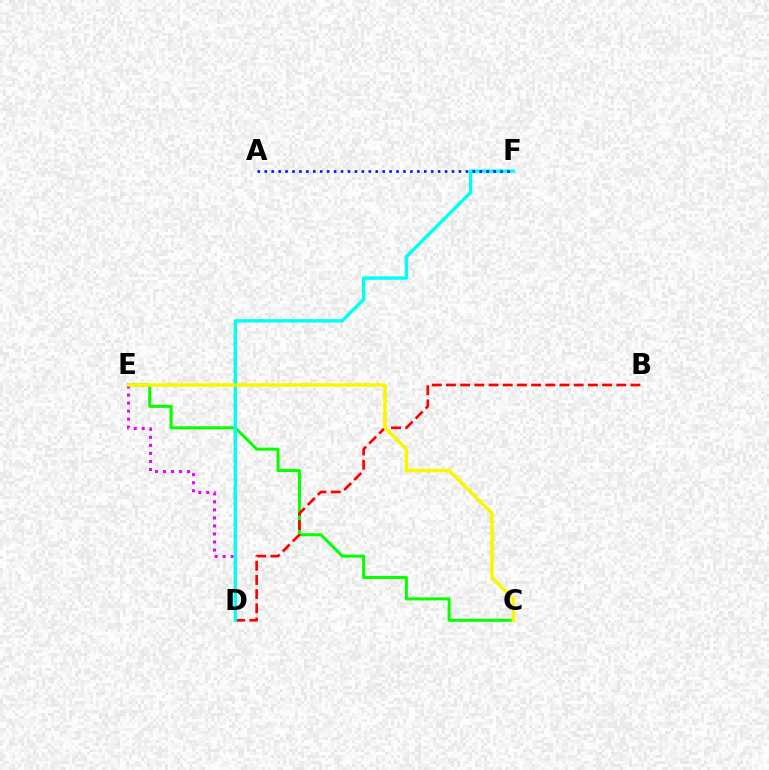{('C', 'E'): [{'color': '#08ff00', 'line_style': 'solid', 'thickness': 2.17}, {'color': '#fcf500', 'line_style': 'solid', 'thickness': 2.52}], ('D', 'E'): [{'color': '#ee00ff', 'line_style': 'dotted', 'thickness': 2.18}], ('B', 'D'): [{'color': '#ff0000', 'line_style': 'dashed', 'thickness': 1.93}], ('D', 'F'): [{'color': '#00fff6', 'line_style': 'solid', 'thickness': 2.45}], ('A', 'F'): [{'color': '#0010ff', 'line_style': 'dotted', 'thickness': 1.88}]}